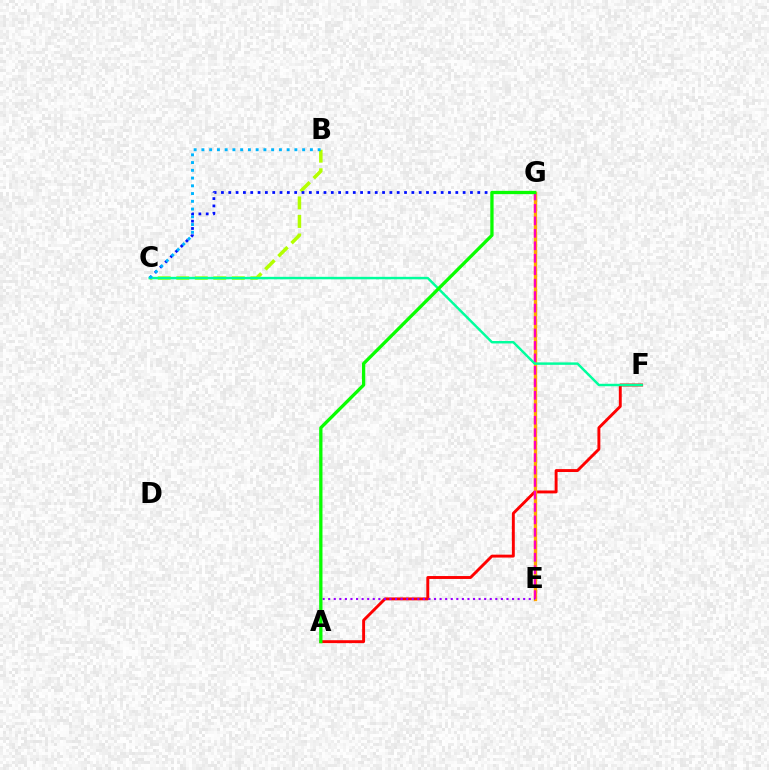{('A', 'F'): [{'color': '#ff0000', 'line_style': 'solid', 'thickness': 2.1}], ('B', 'C'): [{'color': '#b3ff00', 'line_style': 'dashed', 'thickness': 2.52}, {'color': '#00b5ff', 'line_style': 'dotted', 'thickness': 2.11}], ('E', 'G'): [{'color': '#ffa500', 'line_style': 'solid', 'thickness': 2.42}, {'color': '#ff00bd', 'line_style': 'dashed', 'thickness': 1.69}], ('C', 'G'): [{'color': '#0010ff', 'line_style': 'dotted', 'thickness': 1.99}], ('C', 'F'): [{'color': '#00ff9d', 'line_style': 'solid', 'thickness': 1.76}], ('A', 'E'): [{'color': '#9b00ff', 'line_style': 'dotted', 'thickness': 1.51}], ('A', 'G'): [{'color': '#08ff00', 'line_style': 'solid', 'thickness': 2.37}]}